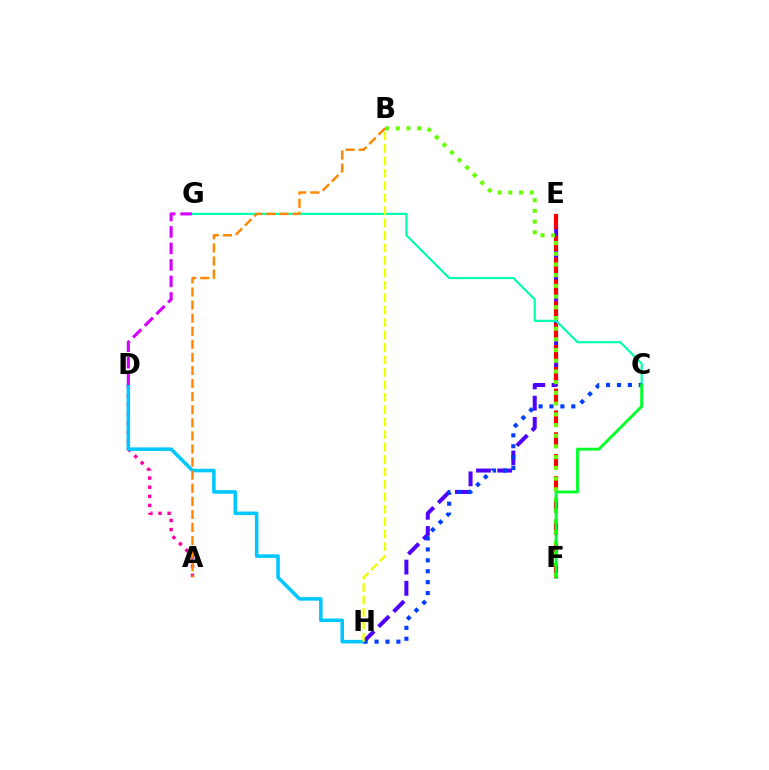{('E', 'H'): [{'color': '#4f00ff', 'line_style': 'dashed', 'thickness': 2.88}], ('A', 'D'): [{'color': '#ff00a0', 'line_style': 'dotted', 'thickness': 2.48}], ('E', 'F'): [{'color': '#ff0000', 'line_style': 'dashed', 'thickness': 2.97}], ('D', 'H'): [{'color': '#00c7ff', 'line_style': 'solid', 'thickness': 2.55}], ('B', 'F'): [{'color': '#66ff00', 'line_style': 'dotted', 'thickness': 2.91}], ('C', 'G'): [{'color': '#00ffaf', 'line_style': 'solid', 'thickness': 1.56}], ('D', 'G'): [{'color': '#d600ff', 'line_style': 'dashed', 'thickness': 2.24}], ('A', 'B'): [{'color': '#ff8800', 'line_style': 'dashed', 'thickness': 1.78}], ('C', 'H'): [{'color': '#003fff', 'line_style': 'dotted', 'thickness': 2.96}], ('B', 'H'): [{'color': '#eeff00', 'line_style': 'dashed', 'thickness': 1.69}], ('C', 'F'): [{'color': '#00ff27', 'line_style': 'solid', 'thickness': 2.07}]}